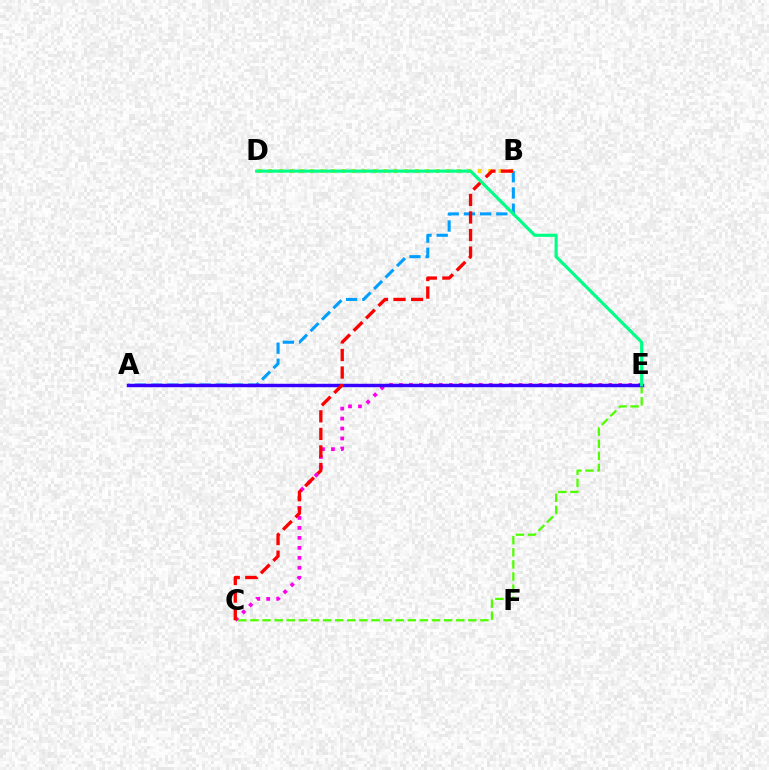{('C', 'E'): [{'color': '#4fff00', 'line_style': 'dashed', 'thickness': 1.64}, {'color': '#ff00ed', 'line_style': 'dotted', 'thickness': 2.71}], ('A', 'B'): [{'color': '#009eff', 'line_style': 'dashed', 'thickness': 2.2}], ('A', 'E'): [{'color': '#3700ff', 'line_style': 'solid', 'thickness': 2.47}], ('B', 'D'): [{'color': '#ffd500', 'line_style': 'dotted', 'thickness': 2.84}], ('B', 'C'): [{'color': '#ff0000', 'line_style': 'dashed', 'thickness': 2.39}], ('D', 'E'): [{'color': '#00ff86', 'line_style': 'solid', 'thickness': 2.27}]}